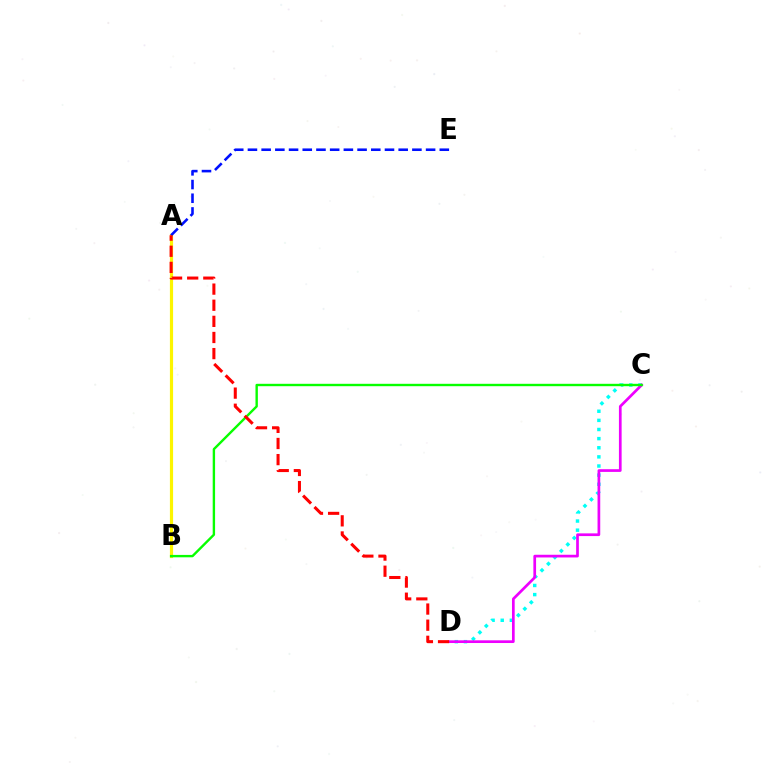{('C', 'D'): [{'color': '#00fff6', 'line_style': 'dotted', 'thickness': 2.48}, {'color': '#ee00ff', 'line_style': 'solid', 'thickness': 1.95}], ('A', 'B'): [{'color': '#fcf500', 'line_style': 'solid', 'thickness': 2.29}], ('A', 'E'): [{'color': '#0010ff', 'line_style': 'dashed', 'thickness': 1.86}], ('B', 'C'): [{'color': '#08ff00', 'line_style': 'solid', 'thickness': 1.72}], ('A', 'D'): [{'color': '#ff0000', 'line_style': 'dashed', 'thickness': 2.19}]}